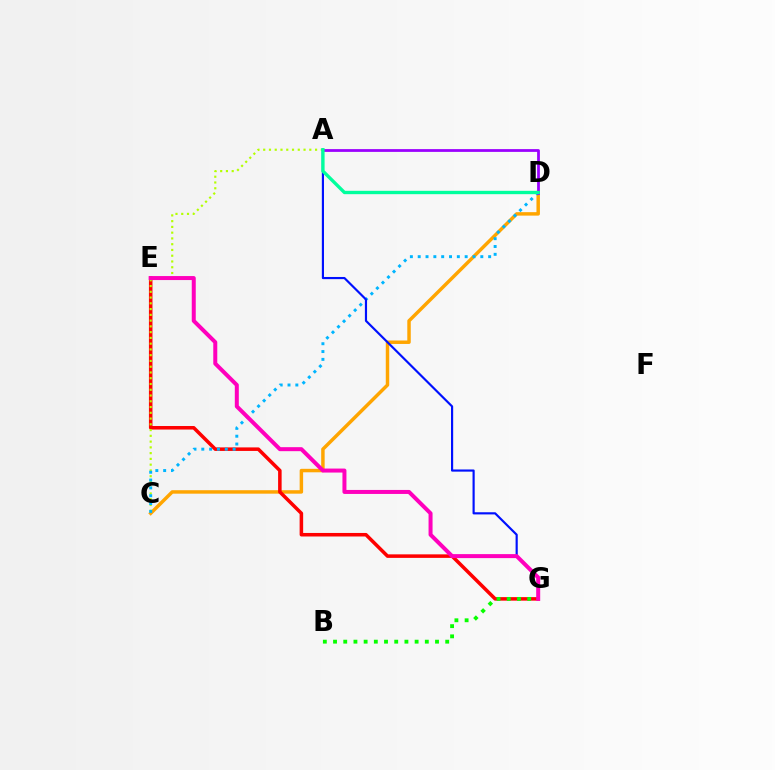{('C', 'D'): [{'color': '#ffa500', 'line_style': 'solid', 'thickness': 2.49}, {'color': '#00b5ff', 'line_style': 'dotted', 'thickness': 2.13}], ('E', 'G'): [{'color': '#ff0000', 'line_style': 'solid', 'thickness': 2.54}, {'color': '#ff00bd', 'line_style': 'solid', 'thickness': 2.88}], ('A', 'C'): [{'color': '#b3ff00', 'line_style': 'dotted', 'thickness': 1.57}], ('A', 'G'): [{'color': '#0010ff', 'line_style': 'solid', 'thickness': 1.56}], ('B', 'G'): [{'color': '#08ff00', 'line_style': 'dotted', 'thickness': 2.77}], ('A', 'D'): [{'color': '#9b00ff', 'line_style': 'solid', 'thickness': 2.0}, {'color': '#00ff9d', 'line_style': 'solid', 'thickness': 2.41}]}